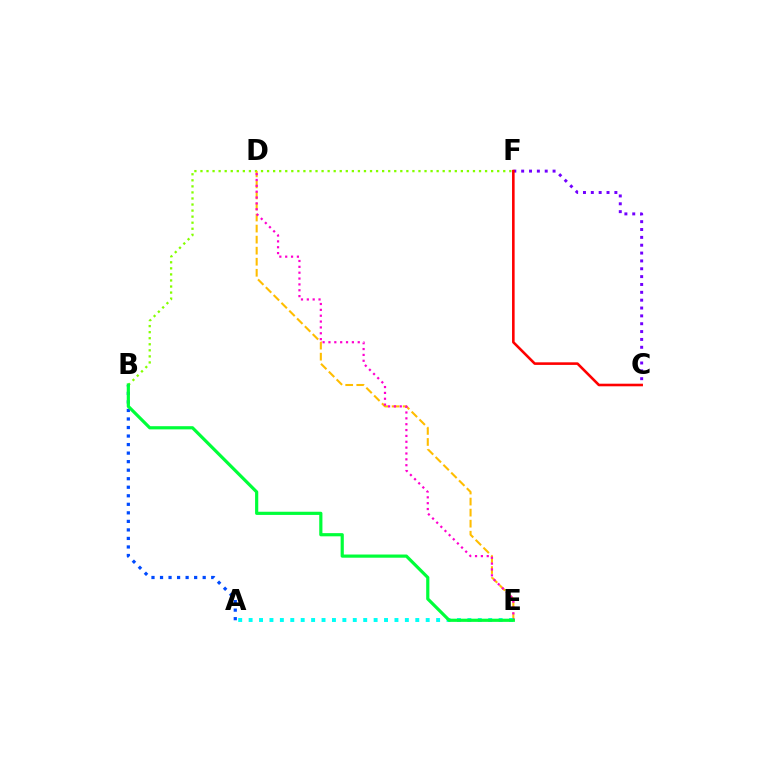{('B', 'F'): [{'color': '#84ff00', 'line_style': 'dotted', 'thickness': 1.65}], ('D', 'E'): [{'color': '#ffbd00', 'line_style': 'dashed', 'thickness': 1.5}, {'color': '#ff00cf', 'line_style': 'dotted', 'thickness': 1.59}], ('A', 'B'): [{'color': '#004bff', 'line_style': 'dotted', 'thickness': 2.32}], ('A', 'E'): [{'color': '#00fff6', 'line_style': 'dotted', 'thickness': 2.83}], ('B', 'E'): [{'color': '#00ff39', 'line_style': 'solid', 'thickness': 2.29}], ('C', 'F'): [{'color': '#7200ff', 'line_style': 'dotted', 'thickness': 2.13}, {'color': '#ff0000', 'line_style': 'solid', 'thickness': 1.87}]}